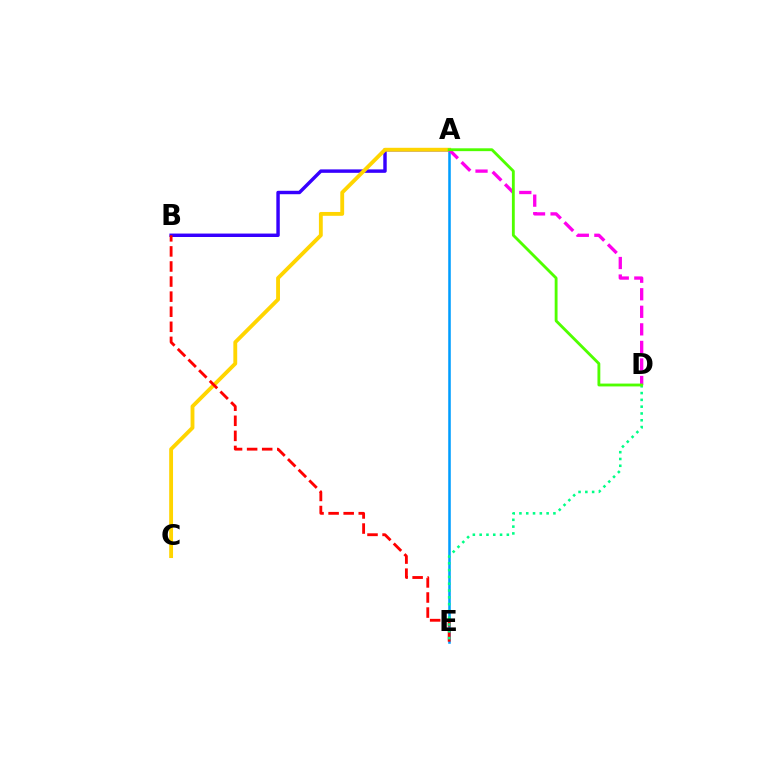{('A', 'B'): [{'color': '#3700ff', 'line_style': 'solid', 'thickness': 2.47}], ('A', 'E'): [{'color': '#009eff', 'line_style': 'solid', 'thickness': 1.84}], ('A', 'C'): [{'color': '#ffd500', 'line_style': 'solid', 'thickness': 2.77}], ('A', 'D'): [{'color': '#ff00ed', 'line_style': 'dashed', 'thickness': 2.38}, {'color': '#4fff00', 'line_style': 'solid', 'thickness': 2.05}], ('B', 'E'): [{'color': '#ff0000', 'line_style': 'dashed', 'thickness': 2.05}], ('D', 'E'): [{'color': '#00ff86', 'line_style': 'dotted', 'thickness': 1.85}]}